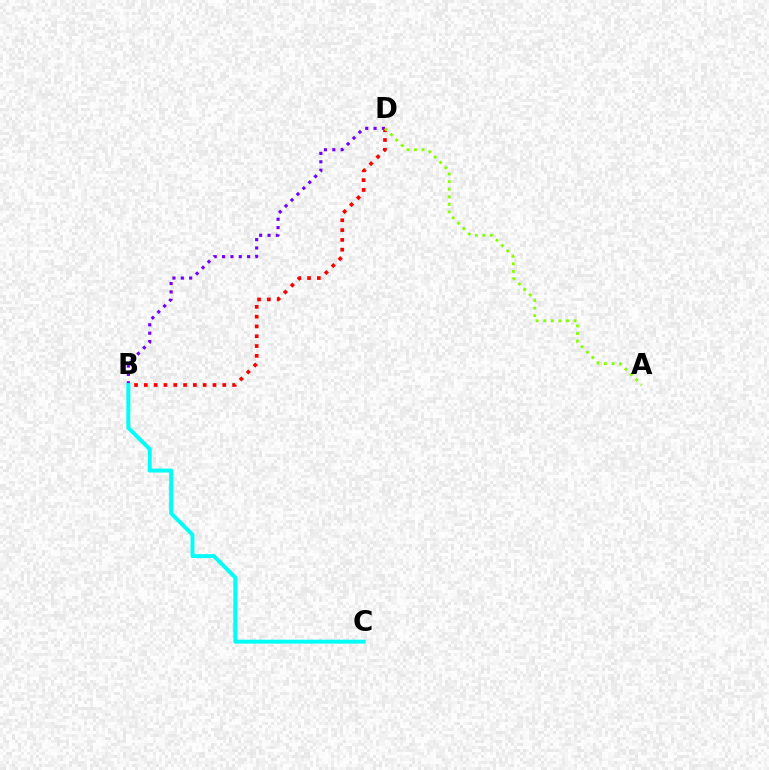{('B', 'D'): [{'color': '#7200ff', 'line_style': 'dotted', 'thickness': 2.27}, {'color': '#ff0000', 'line_style': 'dotted', 'thickness': 2.66}], ('B', 'C'): [{'color': '#00fff6', 'line_style': 'solid', 'thickness': 2.83}], ('A', 'D'): [{'color': '#84ff00', 'line_style': 'dotted', 'thickness': 2.06}]}